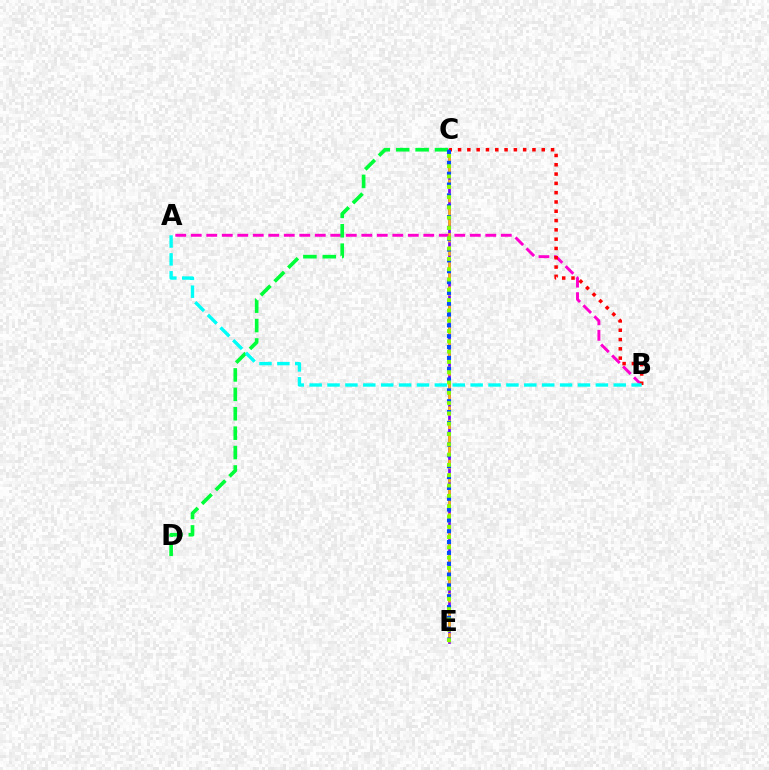{('A', 'B'): [{'color': '#ff00cf', 'line_style': 'dashed', 'thickness': 2.11}, {'color': '#00fff6', 'line_style': 'dashed', 'thickness': 2.43}], ('C', 'D'): [{'color': '#00ff39', 'line_style': 'dashed', 'thickness': 2.64}], ('C', 'E'): [{'color': '#7200ff', 'line_style': 'solid', 'thickness': 1.93}, {'color': '#ffbd00', 'line_style': 'dashed', 'thickness': 1.81}, {'color': '#004bff', 'line_style': 'dotted', 'thickness': 2.94}, {'color': '#84ff00', 'line_style': 'dotted', 'thickness': 2.8}], ('B', 'C'): [{'color': '#ff0000', 'line_style': 'dotted', 'thickness': 2.53}]}